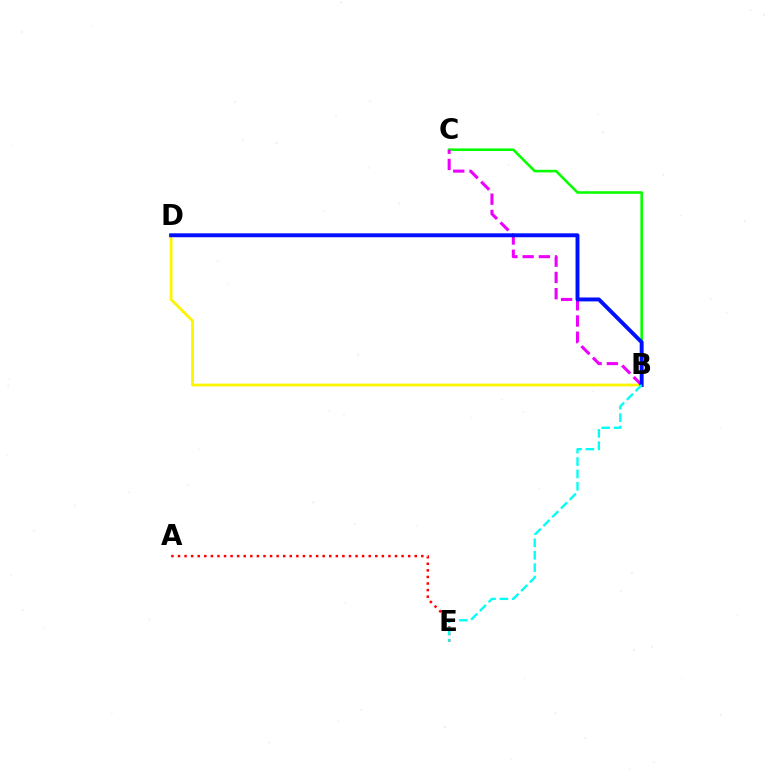{('A', 'E'): [{'color': '#ff0000', 'line_style': 'dotted', 'thickness': 1.79}], ('B', 'D'): [{'color': '#fcf500', 'line_style': 'solid', 'thickness': 2.0}, {'color': '#0010ff', 'line_style': 'solid', 'thickness': 2.82}], ('B', 'C'): [{'color': '#08ff00', 'line_style': 'solid', 'thickness': 1.87}, {'color': '#ee00ff', 'line_style': 'dashed', 'thickness': 2.21}], ('B', 'E'): [{'color': '#00fff6', 'line_style': 'dashed', 'thickness': 1.68}]}